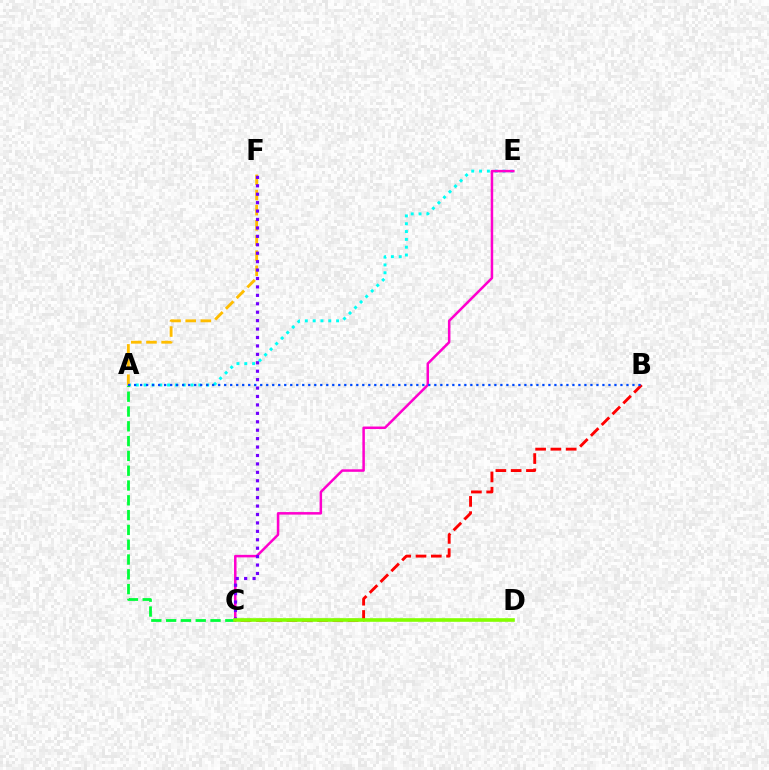{('A', 'E'): [{'color': '#00fff6', 'line_style': 'dotted', 'thickness': 2.13}], ('A', 'C'): [{'color': '#00ff39', 'line_style': 'dashed', 'thickness': 2.01}], ('C', 'E'): [{'color': '#ff00cf', 'line_style': 'solid', 'thickness': 1.81}], ('B', 'C'): [{'color': '#ff0000', 'line_style': 'dashed', 'thickness': 2.08}], ('A', 'F'): [{'color': '#ffbd00', 'line_style': 'dashed', 'thickness': 2.06}], ('A', 'B'): [{'color': '#004bff', 'line_style': 'dotted', 'thickness': 1.63}], ('C', 'F'): [{'color': '#7200ff', 'line_style': 'dotted', 'thickness': 2.29}], ('C', 'D'): [{'color': '#84ff00', 'line_style': 'solid', 'thickness': 2.61}]}